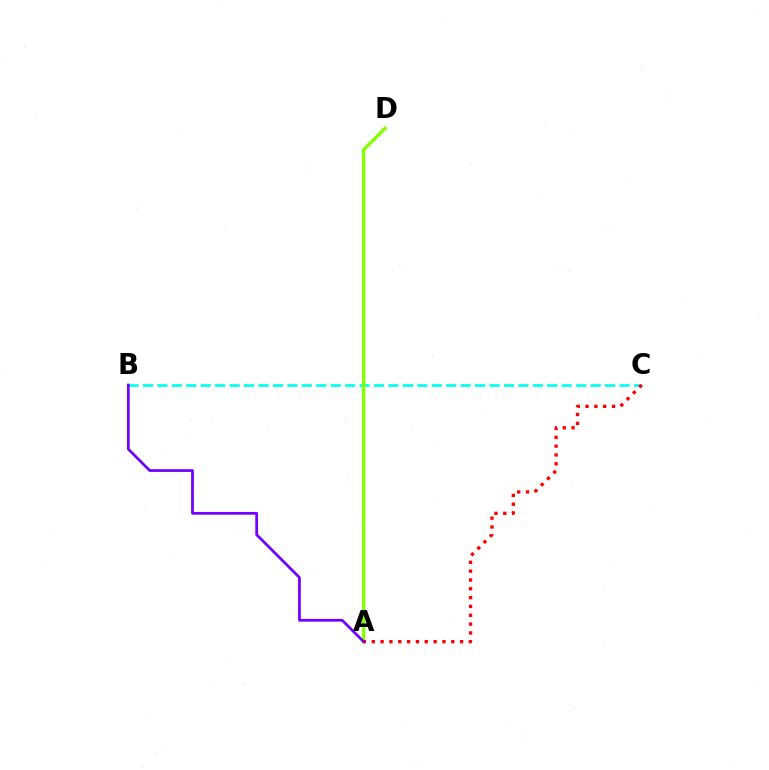{('B', 'C'): [{'color': '#00fff6', 'line_style': 'dashed', 'thickness': 1.96}], ('A', 'D'): [{'color': '#84ff00', 'line_style': 'solid', 'thickness': 2.4}], ('A', 'C'): [{'color': '#ff0000', 'line_style': 'dotted', 'thickness': 2.4}], ('A', 'B'): [{'color': '#7200ff', 'line_style': 'solid', 'thickness': 1.97}]}